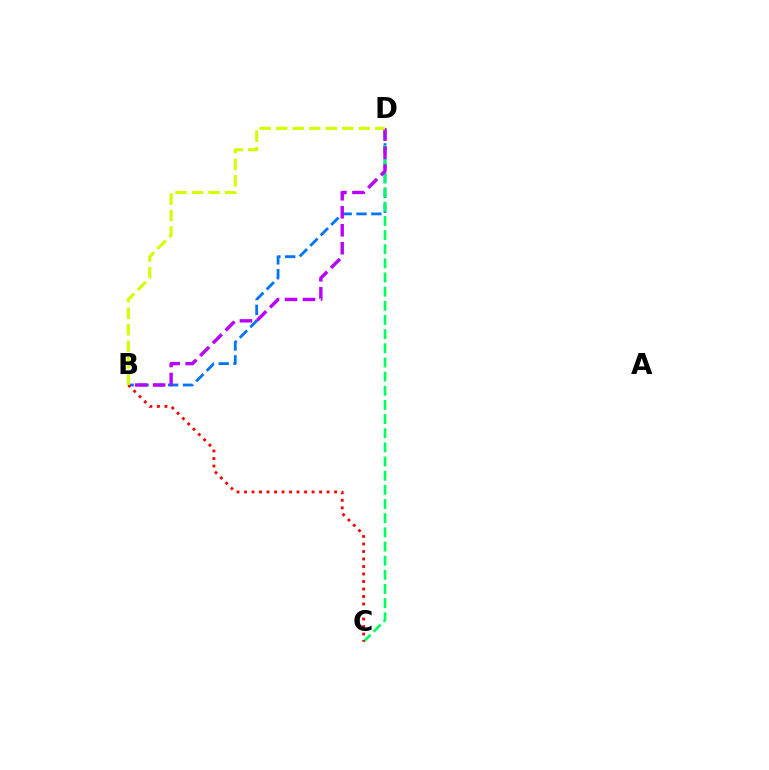{('B', 'D'): [{'color': '#0074ff', 'line_style': 'dashed', 'thickness': 2.02}, {'color': '#b900ff', 'line_style': 'dashed', 'thickness': 2.44}, {'color': '#d1ff00', 'line_style': 'dashed', 'thickness': 2.24}], ('C', 'D'): [{'color': '#00ff5c', 'line_style': 'dashed', 'thickness': 1.92}], ('B', 'C'): [{'color': '#ff0000', 'line_style': 'dotted', 'thickness': 2.04}]}